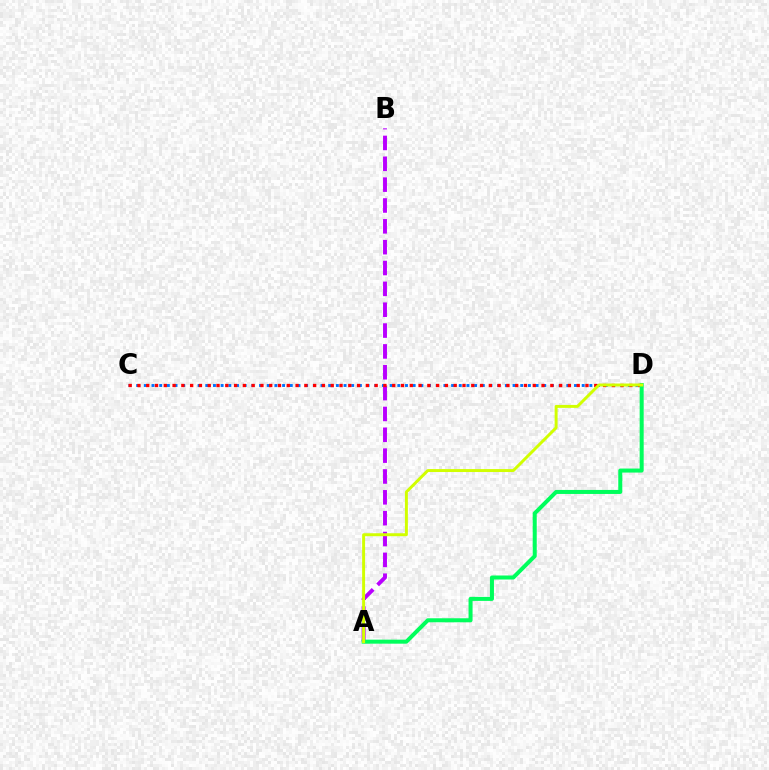{('C', 'D'): [{'color': '#0074ff', 'line_style': 'dotted', 'thickness': 2.09}, {'color': '#ff0000', 'line_style': 'dotted', 'thickness': 2.39}], ('A', 'B'): [{'color': '#b900ff', 'line_style': 'dashed', 'thickness': 2.83}], ('A', 'D'): [{'color': '#00ff5c', 'line_style': 'solid', 'thickness': 2.89}, {'color': '#d1ff00', 'line_style': 'solid', 'thickness': 2.12}]}